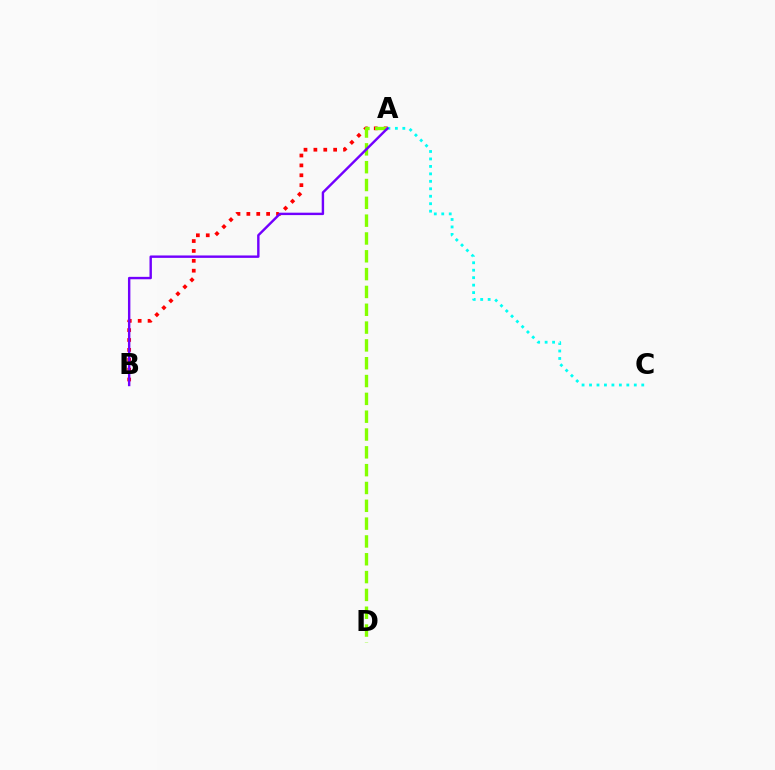{('A', 'B'): [{'color': '#ff0000', 'line_style': 'dotted', 'thickness': 2.69}, {'color': '#7200ff', 'line_style': 'solid', 'thickness': 1.74}], ('A', 'D'): [{'color': '#84ff00', 'line_style': 'dashed', 'thickness': 2.42}], ('A', 'C'): [{'color': '#00fff6', 'line_style': 'dotted', 'thickness': 2.03}]}